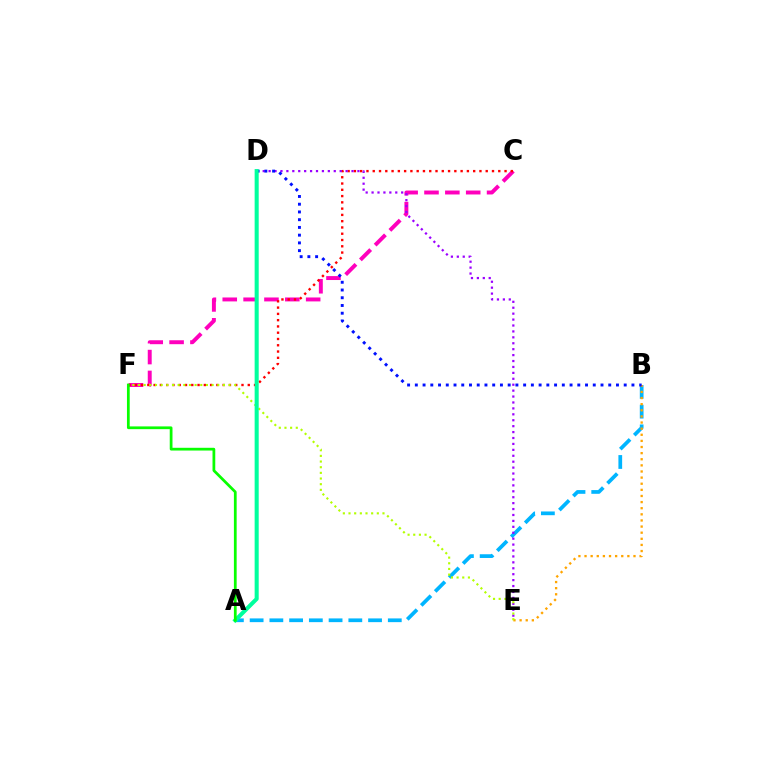{('C', 'F'): [{'color': '#ff00bd', 'line_style': 'dashed', 'thickness': 2.83}, {'color': '#ff0000', 'line_style': 'dotted', 'thickness': 1.71}], ('A', 'B'): [{'color': '#00b5ff', 'line_style': 'dashed', 'thickness': 2.68}], ('B', 'E'): [{'color': '#ffa500', 'line_style': 'dotted', 'thickness': 1.66}], ('D', 'E'): [{'color': '#9b00ff', 'line_style': 'dotted', 'thickness': 1.61}], ('E', 'F'): [{'color': '#b3ff00', 'line_style': 'dotted', 'thickness': 1.54}], ('B', 'D'): [{'color': '#0010ff', 'line_style': 'dotted', 'thickness': 2.1}], ('A', 'D'): [{'color': '#00ff9d', 'line_style': 'solid', 'thickness': 2.92}], ('A', 'F'): [{'color': '#08ff00', 'line_style': 'solid', 'thickness': 1.98}]}